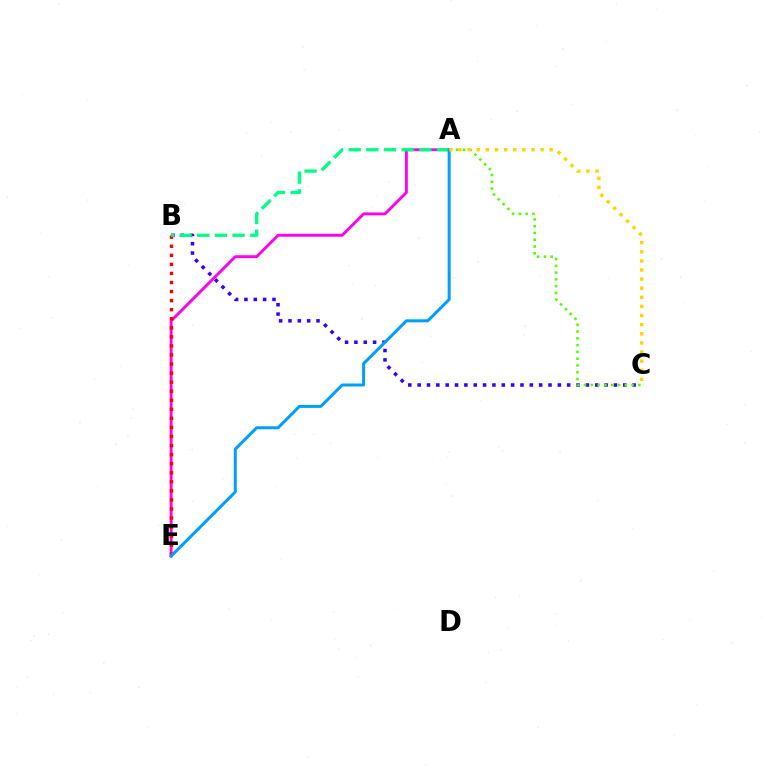{('B', 'C'): [{'color': '#3700ff', 'line_style': 'dotted', 'thickness': 2.54}], ('A', 'E'): [{'color': '#ff00ed', 'line_style': 'solid', 'thickness': 2.07}, {'color': '#009eff', 'line_style': 'solid', 'thickness': 2.17}], ('B', 'E'): [{'color': '#ff0000', 'line_style': 'dotted', 'thickness': 2.46}], ('A', 'B'): [{'color': '#00ff86', 'line_style': 'dashed', 'thickness': 2.4}], ('A', 'C'): [{'color': '#4fff00', 'line_style': 'dotted', 'thickness': 1.84}, {'color': '#ffd500', 'line_style': 'dotted', 'thickness': 2.48}]}